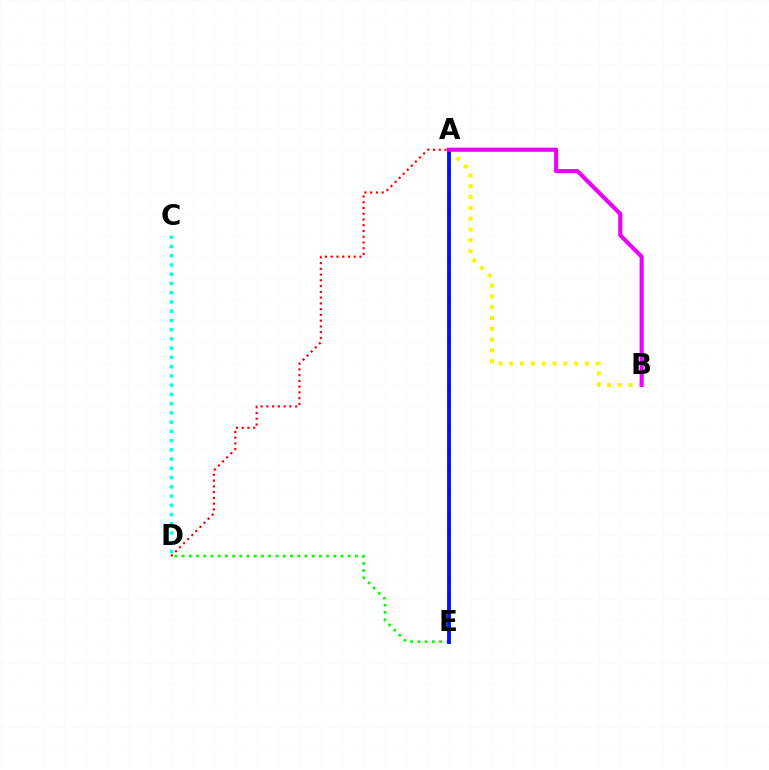{('C', 'D'): [{'color': '#00fff6', 'line_style': 'dotted', 'thickness': 2.51}], ('D', 'E'): [{'color': '#08ff00', 'line_style': 'dotted', 'thickness': 1.96}], ('A', 'B'): [{'color': '#fcf500', 'line_style': 'dotted', 'thickness': 2.94}, {'color': '#ee00ff', 'line_style': 'solid', 'thickness': 2.97}], ('A', 'D'): [{'color': '#ff0000', 'line_style': 'dotted', 'thickness': 1.56}], ('A', 'E'): [{'color': '#0010ff', 'line_style': 'solid', 'thickness': 2.77}]}